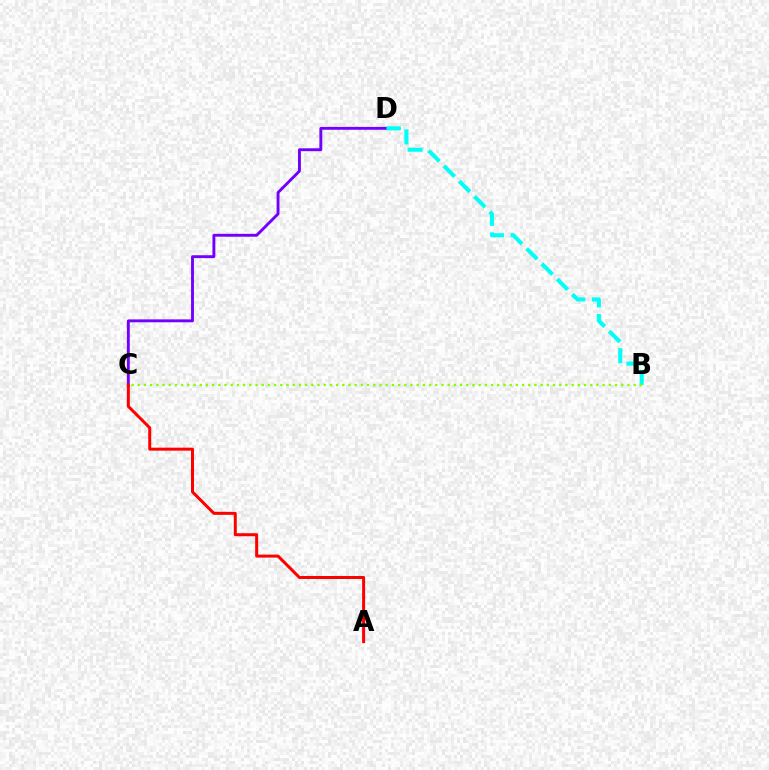{('B', 'D'): [{'color': '#00fff6', 'line_style': 'dashed', 'thickness': 2.93}], ('B', 'C'): [{'color': '#84ff00', 'line_style': 'dotted', 'thickness': 1.68}], ('C', 'D'): [{'color': '#7200ff', 'line_style': 'solid', 'thickness': 2.08}], ('A', 'C'): [{'color': '#ff0000', 'line_style': 'solid', 'thickness': 2.16}]}